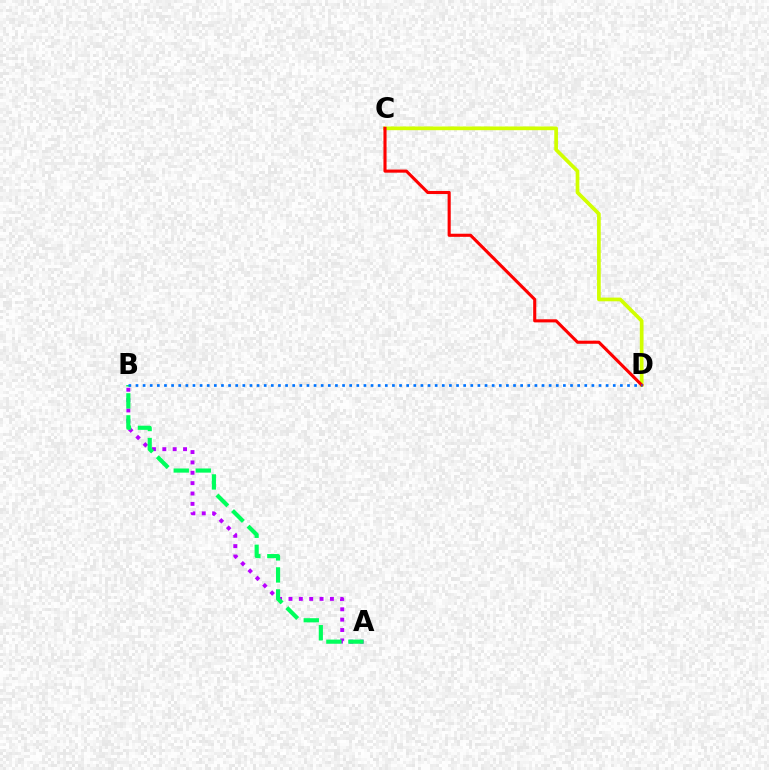{('C', 'D'): [{'color': '#d1ff00', 'line_style': 'solid', 'thickness': 2.66}, {'color': '#ff0000', 'line_style': 'solid', 'thickness': 2.23}], ('A', 'B'): [{'color': '#b900ff', 'line_style': 'dotted', 'thickness': 2.81}, {'color': '#00ff5c', 'line_style': 'dashed', 'thickness': 2.99}], ('B', 'D'): [{'color': '#0074ff', 'line_style': 'dotted', 'thickness': 1.94}]}